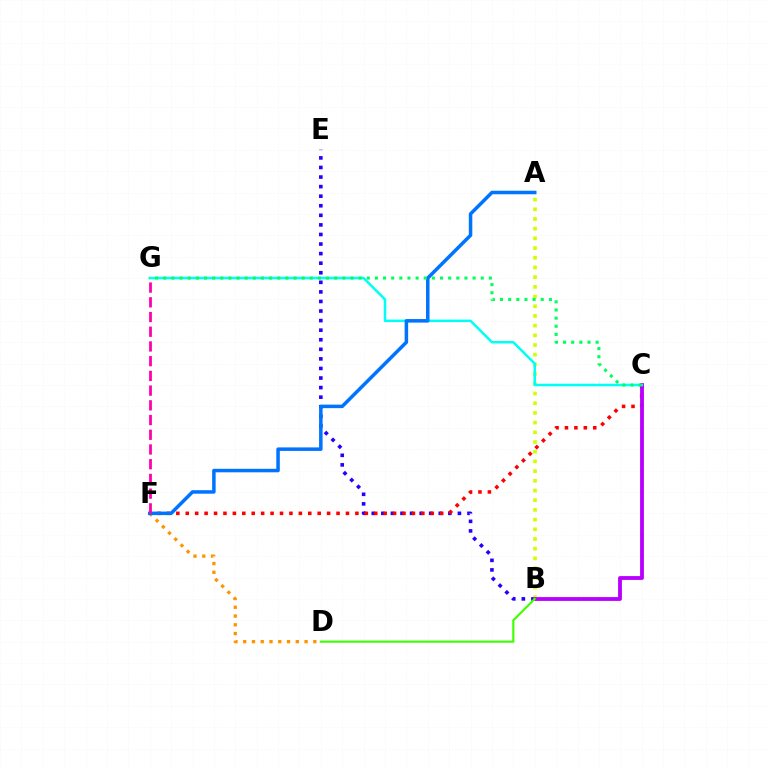{('B', 'E'): [{'color': '#2500ff', 'line_style': 'dotted', 'thickness': 2.6}], ('C', 'F'): [{'color': '#ff0000', 'line_style': 'dotted', 'thickness': 2.56}], ('A', 'B'): [{'color': '#d1ff00', 'line_style': 'dotted', 'thickness': 2.63}], ('B', 'C'): [{'color': '#b900ff', 'line_style': 'solid', 'thickness': 2.76}], ('D', 'F'): [{'color': '#ff9400', 'line_style': 'dotted', 'thickness': 2.38}], ('C', 'G'): [{'color': '#00fff6', 'line_style': 'solid', 'thickness': 1.8}, {'color': '#00ff5c', 'line_style': 'dotted', 'thickness': 2.21}], ('A', 'F'): [{'color': '#0074ff', 'line_style': 'solid', 'thickness': 2.53}], ('F', 'G'): [{'color': '#ff00ac', 'line_style': 'dashed', 'thickness': 2.0}], ('B', 'D'): [{'color': '#3dff00', 'line_style': 'solid', 'thickness': 1.54}]}